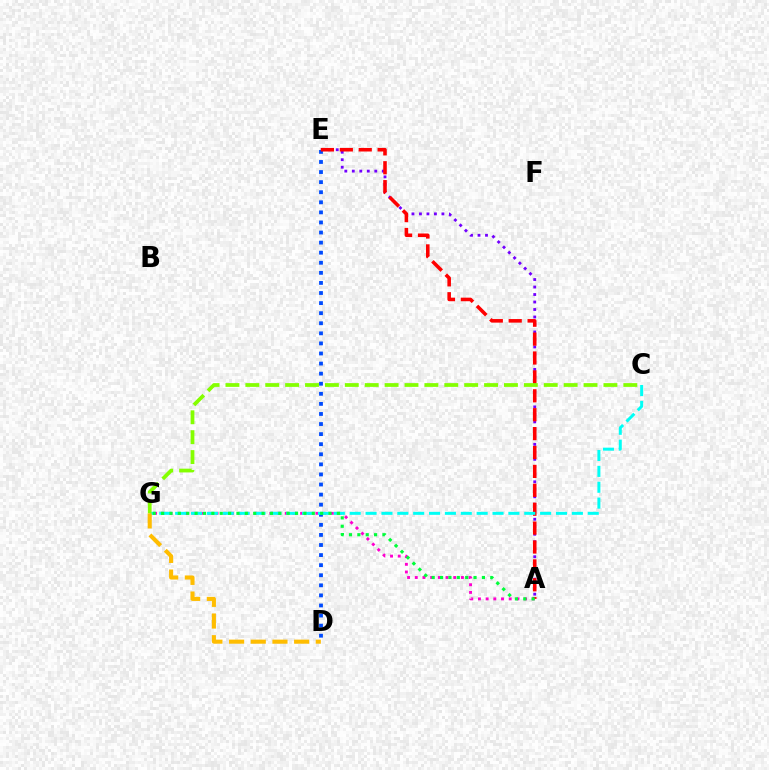{('A', 'E'): [{'color': '#7200ff', 'line_style': 'dotted', 'thickness': 2.04}, {'color': '#ff0000', 'line_style': 'dashed', 'thickness': 2.57}], ('A', 'G'): [{'color': '#ff00cf', 'line_style': 'dotted', 'thickness': 2.09}, {'color': '#00ff39', 'line_style': 'dotted', 'thickness': 2.27}], ('D', 'E'): [{'color': '#004bff', 'line_style': 'dotted', 'thickness': 2.74}], ('C', 'G'): [{'color': '#00fff6', 'line_style': 'dashed', 'thickness': 2.16}, {'color': '#84ff00', 'line_style': 'dashed', 'thickness': 2.7}], ('D', 'G'): [{'color': '#ffbd00', 'line_style': 'dashed', 'thickness': 2.95}]}